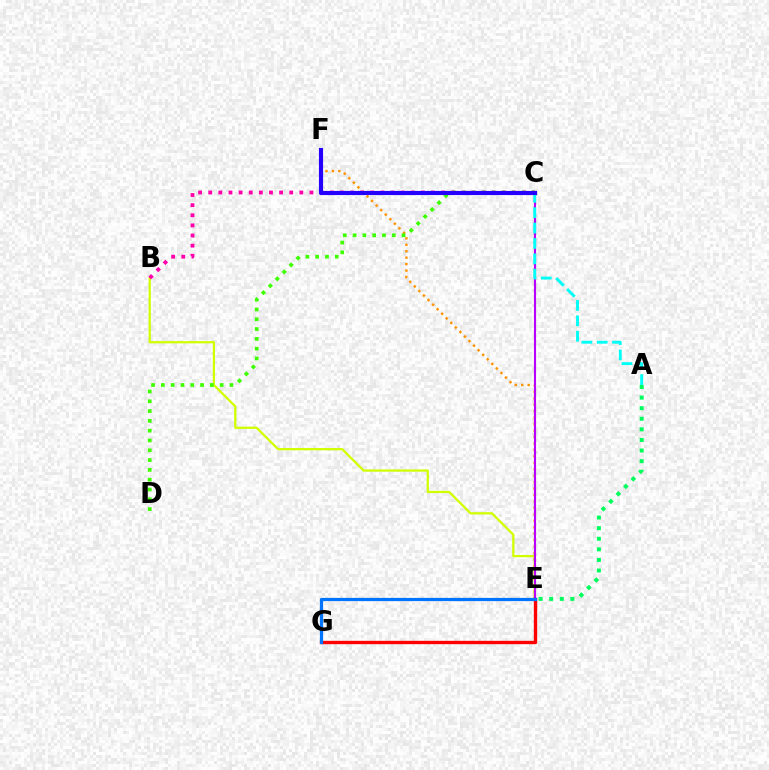{('E', 'F'): [{'color': '#ff9400', 'line_style': 'dotted', 'thickness': 1.75}], ('B', 'E'): [{'color': '#d1ff00', 'line_style': 'solid', 'thickness': 1.63}], ('A', 'E'): [{'color': '#00ff5c', 'line_style': 'dotted', 'thickness': 2.88}], ('E', 'G'): [{'color': '#ff0000', 'line_style': 'solid', 'thickness': 2.42}, {'color': '#0074ff', 'line_style': 'solid', 'thickness': 2.32}], ('C', 'E'): [{'color': '#b900ff', 'line_style': 'solid', 'thickness': 1.53}], ('B', 'C'): [{'color': '#ff00ac', 'line_style': 'dotted', 'thickness': 2.75}], ('C', 'D'): [{'color': '#3dff00', 'line_style': 'dotted', 'thickness': 2.66}], ('A', 'C'): [{'color': '#00fff6', 'line_style': 'dashed', 'thickness': 2.09}], ('C', 'F'): [{'color': '#2500ff', 'line_style': 'solid', 'thickness': 2.98}]}